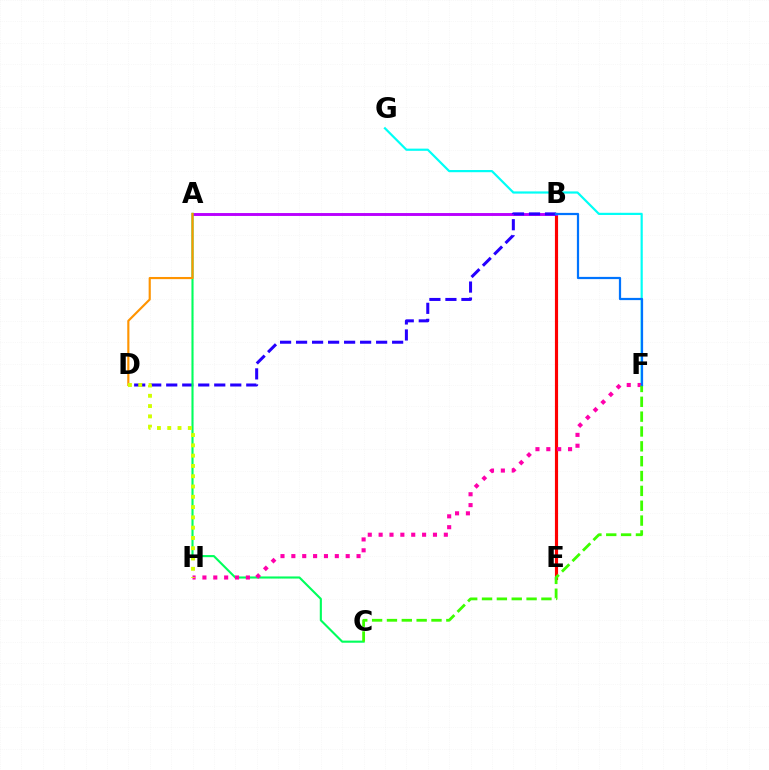{('F', 'G'): [{'color': '#00fff6', 'line_style': 'solid', 'thickness': 1.58}], ('B', 'E'): [{'color': '#ff0000', 'line_style': 'solid', 'thickness': 2.27}], ('A', 'B'): [{'color': '#b900ff', 'line_style': 'solid', 'thickness': 2.09}], ('B', 'D'): [{'color': '#2500ff', 'line_style': 'dashed', 'thickness': 2.17}], ('A', 'C'): [{'color': '#00ff5c', 'line_style': 'solid', 'thickness': 1.52}], ('F', 'H'): [{'color': '#ff00ac', 'line_style': 'dotted', 'thickness': 2.95}], ('C', 'F'): [{'color': '#3dff00', 'line_style': 'dashed', 'thickness': 2.02}], ('A', 'D'): [{'color': '#ff9400', 'line_style': 'solid', 'thickness': 1.55}], ('B', 'F'): [{'color': '#0074ff', 'line_style': 'solid', 'thickness': 1.6}], ('D', 'H'): [{'color': '#d1ff00', 'line_style': 'dotted', 'thickness': 2.79}]}